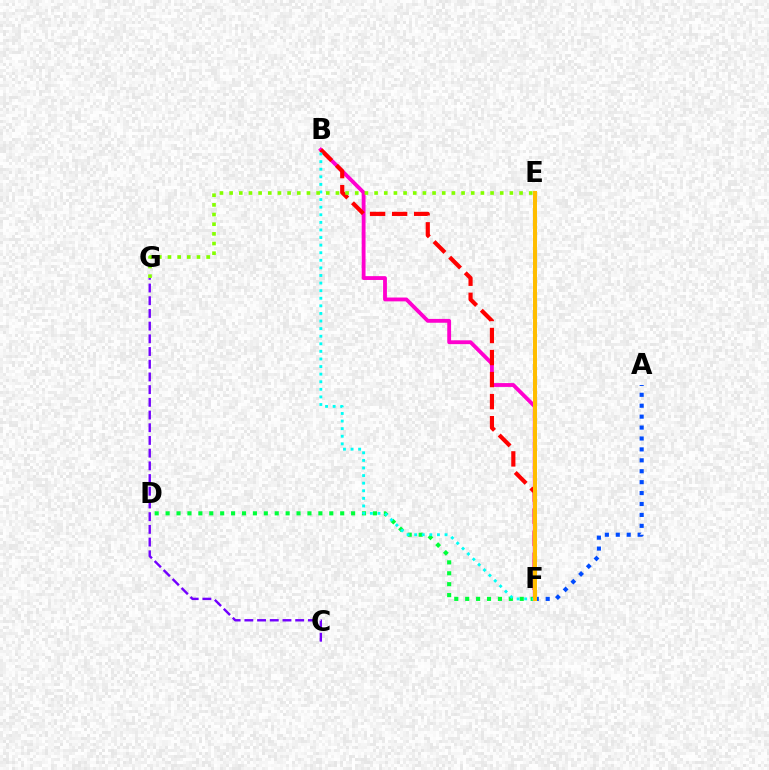{('C', 'G'): [{'color': '#7200ff', 'line_style': 'dashed', 'thickness': 1.73}], ('D', 'F'): [{'color': '#00ff39', 'line_style': 'dotted', 'thickness': 2.96}], ('B', 'F'): [{'color': '#ff00cf', 'line_style': 'solid', 'thickness': 2.76}, {'color': '#ff0000', 'line_style': 'dashed', 'thickness': 2.99}, {'color': '#00fff6', 'line_style': 'dotted', 'thickness': 2.06}], ('A', 'F'): [{'color': '#004bff', 'line_style': 'dotted', 'thickness': 2.97}], ('E', 'F'): [{'color': '#ffbd00', 'line_style': 'solid', 'thickness': 2.89}], ('E', 'G'): [{'color': '#84ff00', 'line_style': 'dotted', 'thickness': 2.63}]}